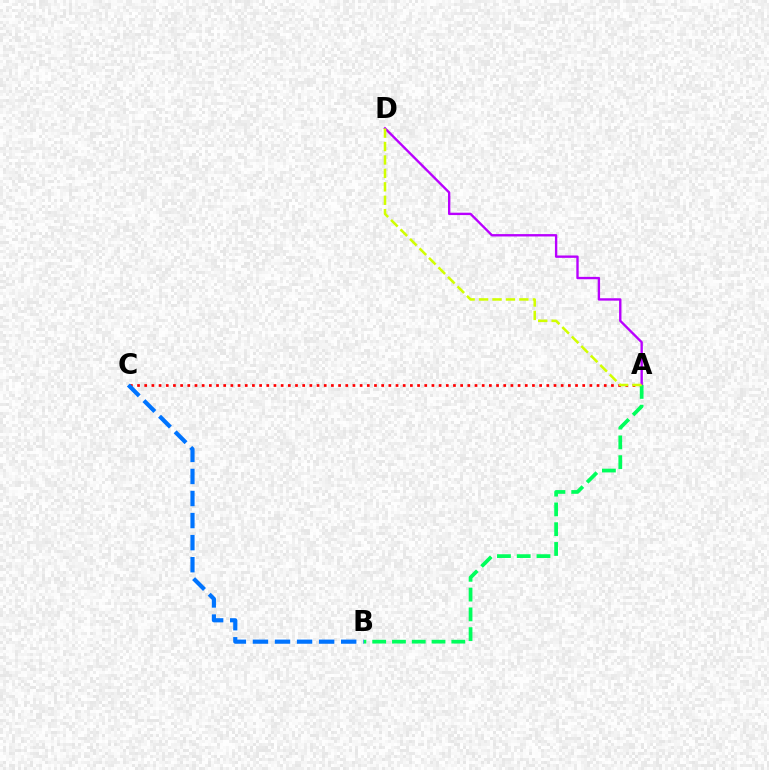{('A', 'C'): [{'color': '#ff0000', 'line_style': 'dotted', 'thickness': 1.95}], ('A', 'D'): [{'color': '#b900ff', 'line_style': 'solid', 'thickness': 1.71}, {'color': '#d1ff00', 'line_style': 'dashed', 'thickness': 1.82}], ('A', 'B'): [{'color': '#00ff5c', 'line_style': 'dashed', 'thickness': 2.69}], ('B', 'C'): [{'color': '#0074ff', 'line_style': 'dashed', 'thickness': 3.0}]}